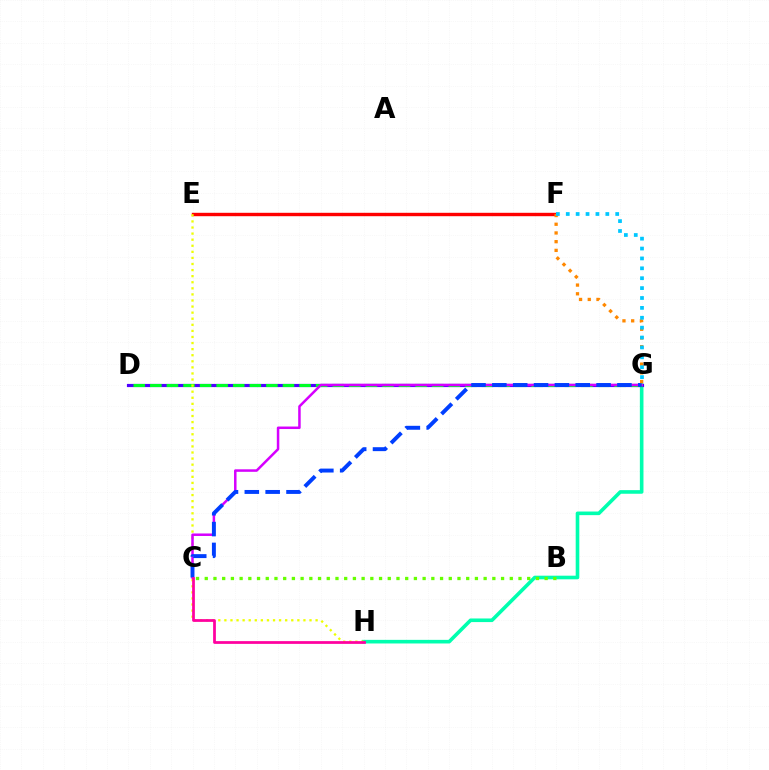{('G', 'H'): [{'color': '#00ffaf', 'line_style': 'solid', 'thickness': 2.6}], ('D', 'G'): [{'color': '#4f00ff', 'line_style': 'solid', 'thickness': 2.28}, {'color': '#00ff27', 'line_style': 'dashed', 'thickness': 2.25}], ('E', 'F'): [{'color': '#ff0000', 'line_style': 'solid', 'thickness': 2.45}], ('E', 'H'): [{'color': '#eeff00', 'line_style': 'dotted', 'thickness': 1.65}], ('C', 'G'): [{'color': '#d600ff', 'line_style': 'solid', 'thickness': 1.8}, {'color': '#003fff', 'line_style': 'dashed', 'thickness': 2.83}], ('F', 'G'): [{'color': '#ff8800', 'line_style': 'dotted', 'thickness': 2.37}, {'color': '#00c7ff', 'line_style': 'dotted', 'thickness': 2.69}], ('C', 'H'): [{'color': '#ff00a0', 'line_style': 'solid', 'thickness': 1.98}], ('B', 'C'): [{'color': '#66ff00', 'line_style': 'dotted', 'thickness': 2.37}]}